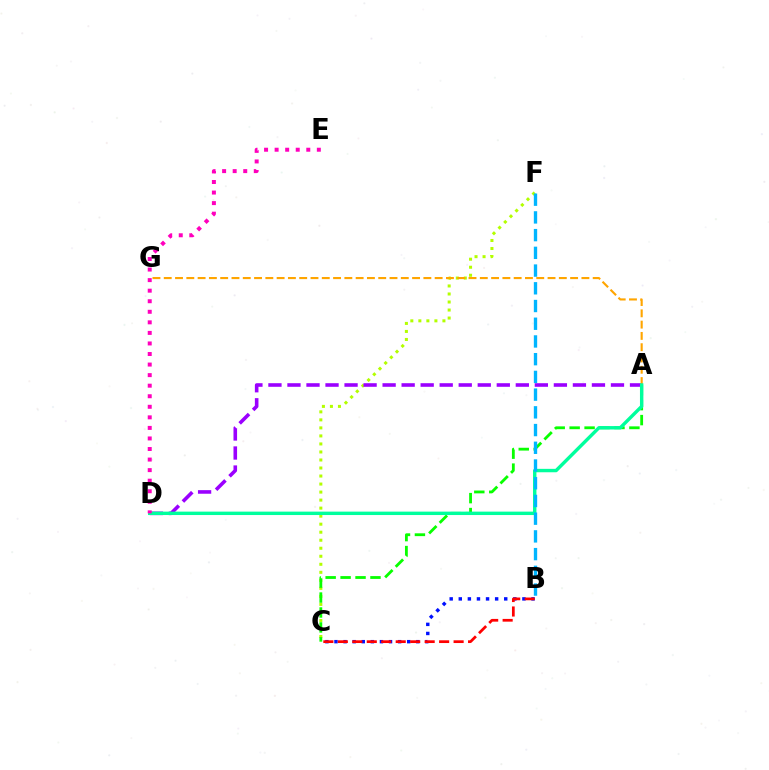{('C', 'F'): [{'color': '#b3ff00', 'line_style': 'dotted', 'thickness': 2.18}], ('A', 'D'): [{'color': '#9b00ff', 'line_style': 'dashed', 'thickness': 2.59}, {'color': '#00ff9d', 'line_style': 'solid', 'thickness': 2.46}], ('A', 'C'): [{'color': '#08ff00', 'line_style': 'dashed', 'thickness': 2.03}], ('A', 'G'): [{'color': '#ffa500', 'line_style': 'dashed', 'thickness': 1.53}], ('D', 'E'): [{'color': '#ff00bd', 'line_style': 'dotted', 'thickness': 2.87}], ('B', 'C'): [{'color': '#0010ff', 'line_style': 'dotted', 'thickness': 2.47}, {'color': '#ff0000', 'line_style': 'dashed', 'thickness': 1.97}], ('B', 'F'): [{'color': '#00b5ff', 'line_style': 'dashed', 'thickness': 2.41}]}